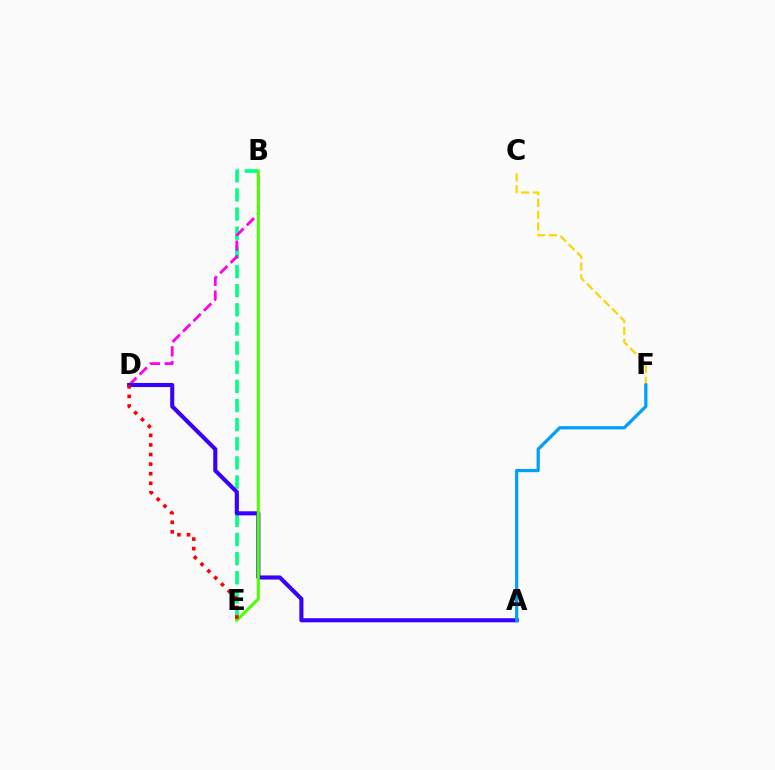{('C', 'F'): [{'color': '#ffd500', 'line_style': 'dashed', 'thickness': 1.6}], ('B', 'E'): [{'color': '#00ff86', 'line_style': 'dashed', 'thickness': 2.6}, {'color': '#4fff00', 'line_style': 'solid', 'thickness': 2.19}], ('B', 'D'): [{'color': '#ff00ed', 'line_style': 'dashed', 'thickness': 2.0}], ('A', 'D'): [{'color': '#3700ff', 'line_style': 'solid', 'thickness': 2.95}], ('A', 'F'): [{'color': '#009eff', 'line_style': 'solid', 'thickness': 2.32}], ('D', 'E'): [{'color': '#ff0000', 'line_style': 'dotted', 'thickness': 2.6}]}